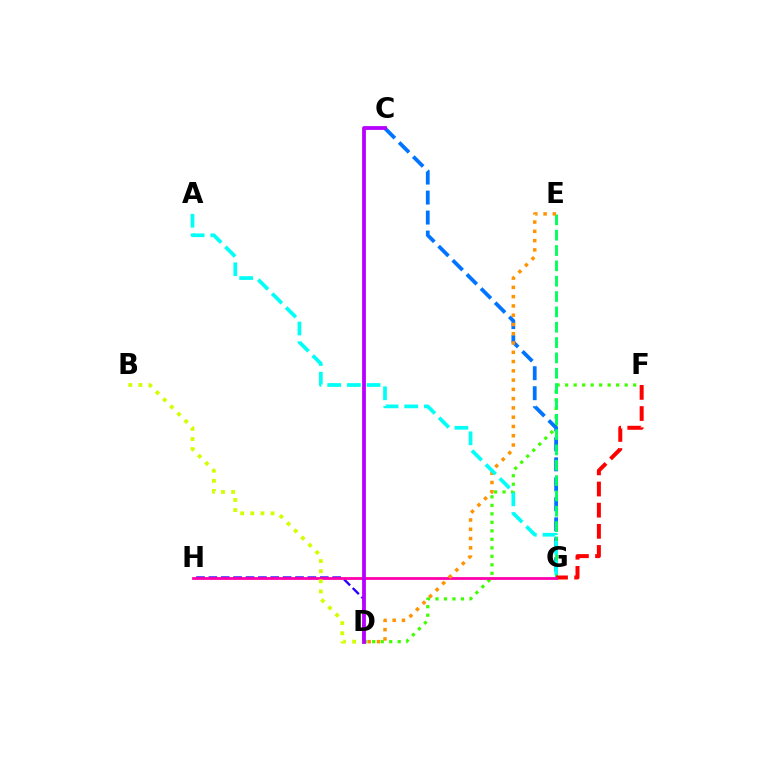{('D', 'F'): [{'color': '#3dff00', 'line_style': 'dotted', 'thickness': 2.31}], ('C', 'G'): [{'color': '#0074ff', 'line_style': 'dashed', 'thickness': 2.72}], ('E', 'G'): [{'color': '#00ff5c', 'line_style': 'dashed', 'thickness': 2.08}], ('D', 'H'): [{'color': '#2500ff', 'line_style': 'dashed', 'thickness': 1.68}], ('F', 'G'): [{'color': '#ff0000', 'line_style': 'dashed', 'thickness': 2.87}], ('G', 'H'): [{'color': '#ff00ac', 'line_style': 'solid', 'thickness': 1.99}], ('B', 'D'): [{'color': '#d1ff00', 'line_style': 'dotted', 'thickness': 2.75}], ('D', 'E'): [{'color': '#ff9400', 'line_style': 'dotted', 'thickness': 2.52}], ('A', 'G'): [{'color': '#00fff6', 'line_style': 'dashed', 'thickness': 2.67}], ('C', 'D'): [{'color': '#b900ff', 'line_style': 'solid', 'thickness': 2.72}]}